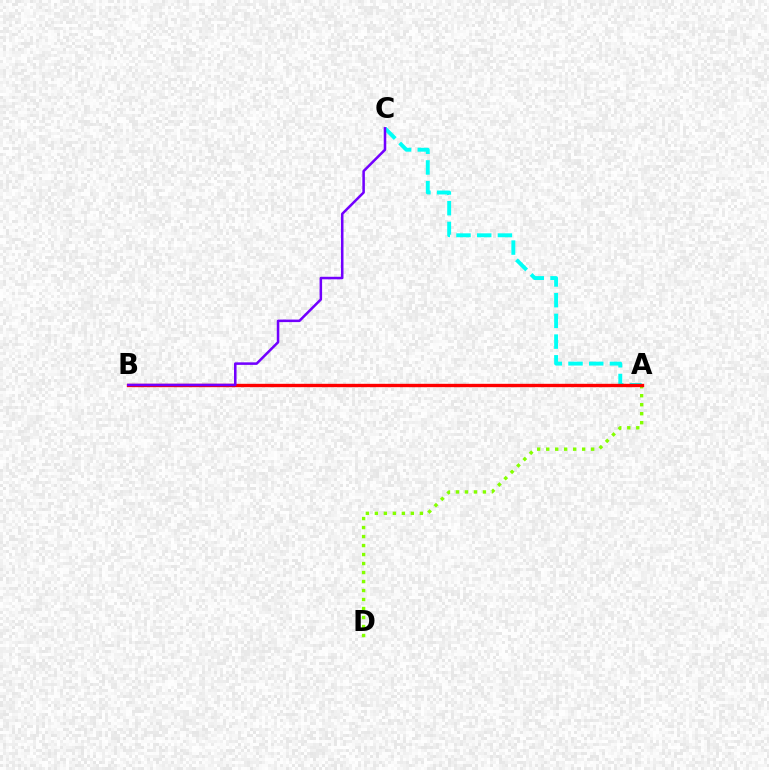{('A', 'D'): [{'color': '#84ff00', 'line_style': 'dotted', 'thickness': 2.44}], ('A', 'C'): [{'color': '#00fff6', 'line_style': 'dashed', 'thickness': 2.81}], ('A', 'B'): [{'color': '#ff0000', 'line_style': 'solid', 'thickness': 2.42}], ('B', 'C'): [{'color': '#7200ff', 'line_style': 'solid', 'thickness': 1.83}]}